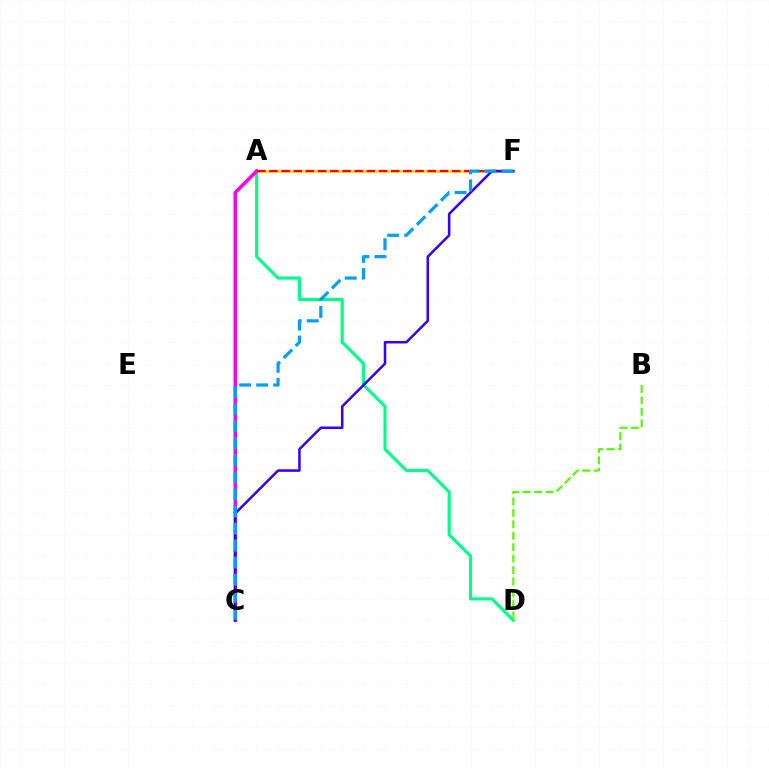{('A', 'D'): [{'color': '#00ff86', 'line_style': 'solid', 'thickness': 2.26}], ('A', 'F'): [{'color': '#ffd500', 'line_style': 'solid', 'thickness': 1.9}, {'color': '#ff0000', 'line_style': 'dashed', 'thickness': 1.65}], ('A', 'C'): [{'color': '#ff00ed', 'line_style': 'solid', 'thickness': 2.55}], ('C', 'F'): [{'color': '#3700ff', 'line_style': 'solid', 'thickness': 1.83}, {'color': '#009eff', 'line_style': 'dashed', 'thickness': 2.32}], ('B', 'D'): [{'color': '#4fff00', 'line_style': 'dashed', 'thickness': 1.55}]}